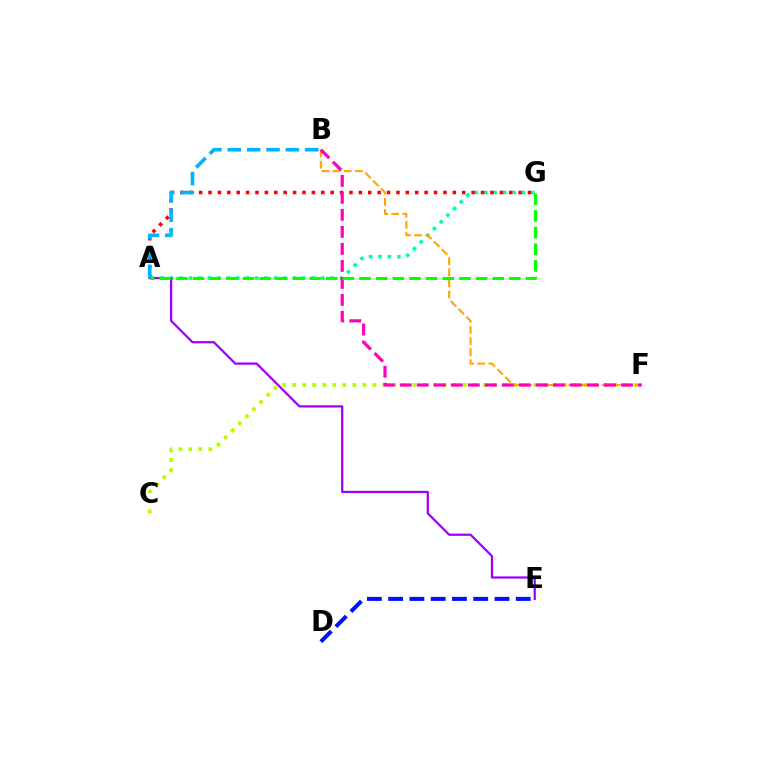{('C', 'F'): [{'color': '#b3ff00', 'line_style': 'dotted', 'thickness': 2.73}], ('A', 'G'): [{'color': '#00ff9d', 'line_style': 'dotted', 'thickness': 2.57}, {'color': '#ff0000', 'line_style': 'dotted', 'thickness': 2.55}, {'color': '#08ff00', 'line_style': 'dashed', 'thickness': 2.26}], ('B', 'F'): [{'color': '#ffa500', 'line_style': 'dashed', 'thickness': 1.51}, {'color': '#ff00bd', 'line_style': 'dashed', 'thickness': 2.31}], ('A', 'E'): [{'color': '#9b00ff', 'line_style': 'solid', 'thickness': 1.61}], ('D', 'E'): [{'color': '#0010ff', 'line_style': 'dashed', 'thickness': 2.89}], ('A', 'B'): [{'color': '#00b5ff', 'line_style': 'dashed', 'thickness': 2.63}]}